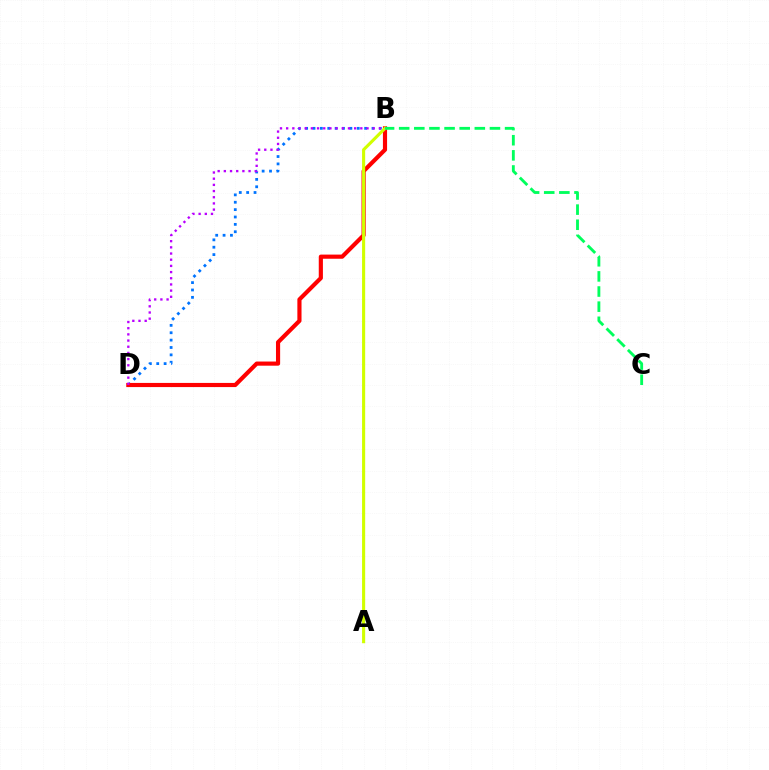{('B', 'D'): [{'color': '#0074ff', 'line_style': 'dotted', 'thickness': 2.0}, {'color': '#ff0000', 'line_style': 'solid', 'thickness': 2.99}, {'color': '#b900ff', 'line_style': 'dotted', 'thickness': 1.68}], ('A', 'B'): [{'color': '#d1ff00', 'line_style': 'solid', 'thickness': 2.24}], ('B', 'C'): [{'color': '#00ff5c', 'line_style': 'dashed', 'thickness': 2.06}]}